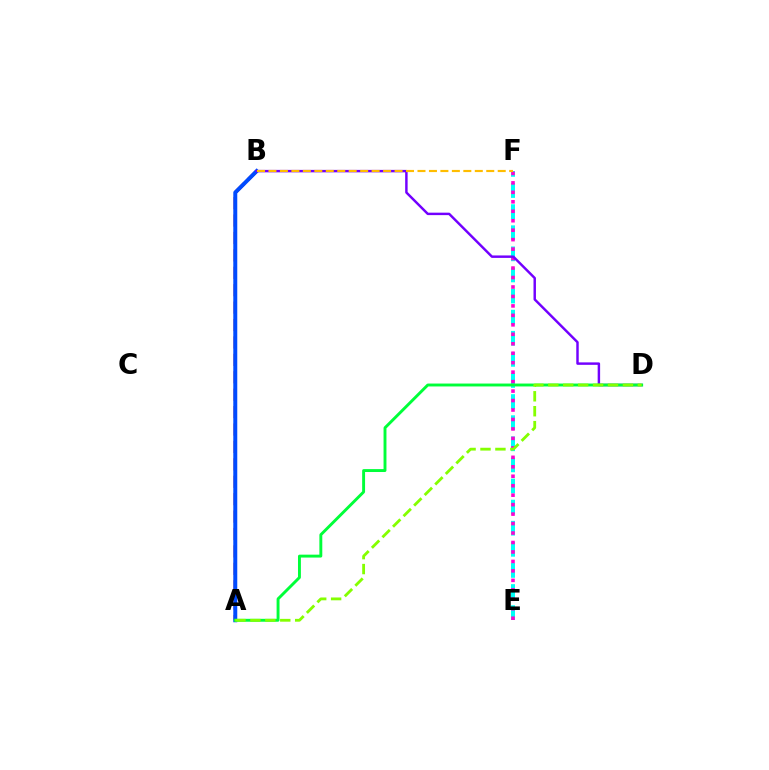{('E', 'F'): [{'color': '#00fff6', 'line_style': 'dashed', 'thickness': 2.87}, {'color': '#ff00cf', 'line_style': 'dotted', 'thickness': 2.57}], ('A', 'B'): [{'color': '#ff0000', 'line_style': 'dashed', 'thickness': 2.37}, {'color': '#004bff', 'line_style': 'solid', 'thickness': 2.86}], ('B', 'D'): [{'color': '#7200ff', 'line_style': 'solid', 'thickness': 1.77}], ('A', 'D'): [{'color': '#00ff39', 'line_style': 'solid', 'thickness': 2.09}, {'color': '#84ff00', 'line_style': 'dashed', 'thickness': 2.03}], ('B', 'F'): [{'color': '#ffbd00', 'line_style': 'dashed', 'thickness': 1.56}]}